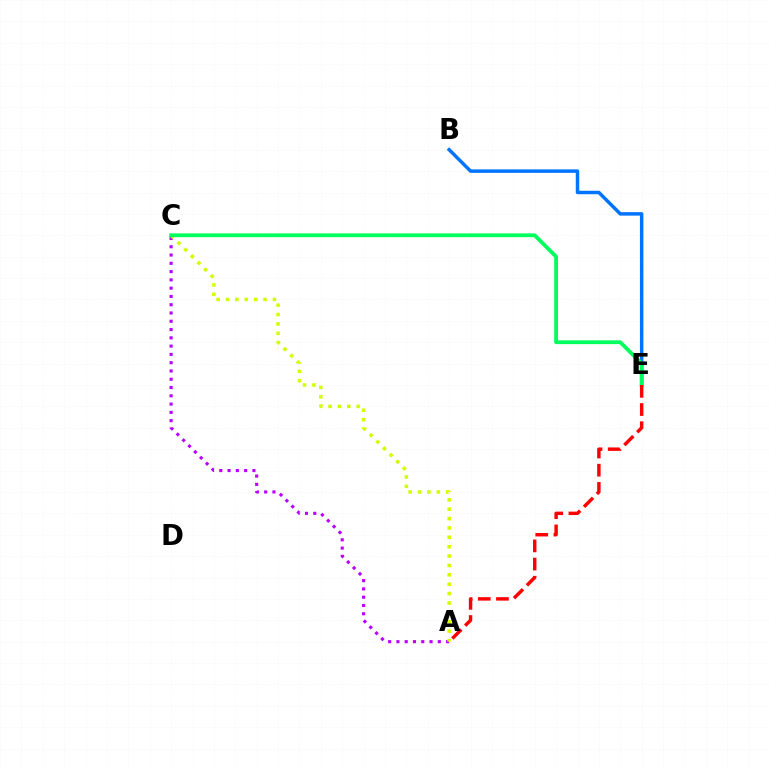{('B', 'E'): [{'color': '#0074ff', 'line_style': 'solid', 'thickness': 2.49}], ('A', 'C'): [{'color': '#b900ff', 'line_style': 'dotted', 'thickness': 2.25}, {'color': '#d1ff00', 'line_style': 'dotted', 'thickness': 2.55}], ('C', 'E'): [{'color': '#00ff5c', 'line_style': 'solid', 'thickness': 2.73}], ('A', 'E'): [{'color': '#ff0000', 'line_style': 'dashed', 'thickness': 2.47}]}